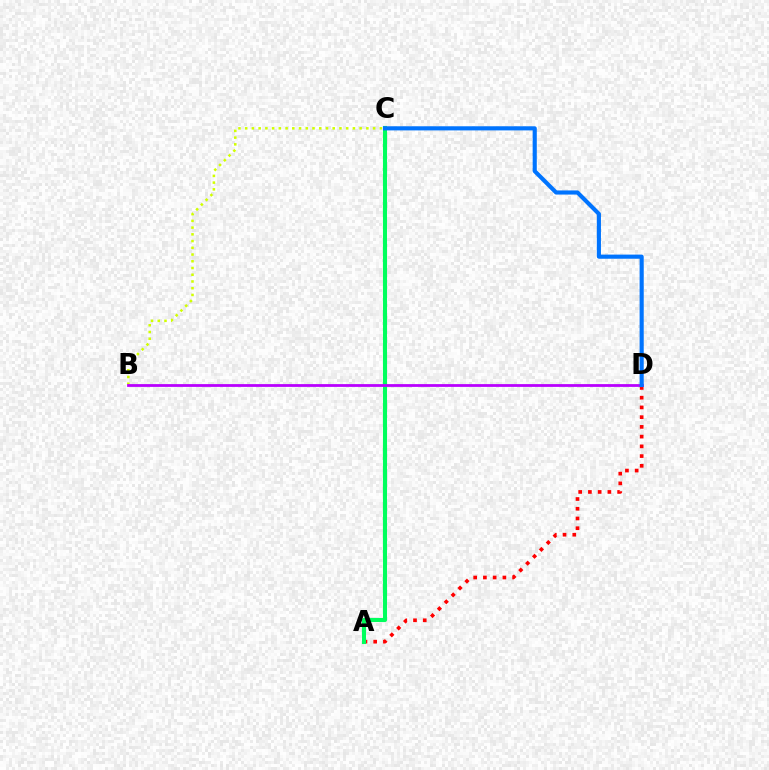{('A', 'D'): [{'color': '#ff0000', 'line_style': 'dotted', 'thickness': 2.65}], ('A', 'C'): [{'color': '#00ff5c', 'line_style': 'solid', 'thickness': 2.94}], ('B', 'C'): [{'color': '#d1ff00', 'line_style': 'dotted', 'thickness': 1.83}], ('B', 'D'): [{'color': '#b900ff', 'line_style': 'solid', 'thickness': 2.0}], ('C', 'D'): [{'color': '#0074ff', 'line_style': 'solid', 'thickness': 2.97}]}